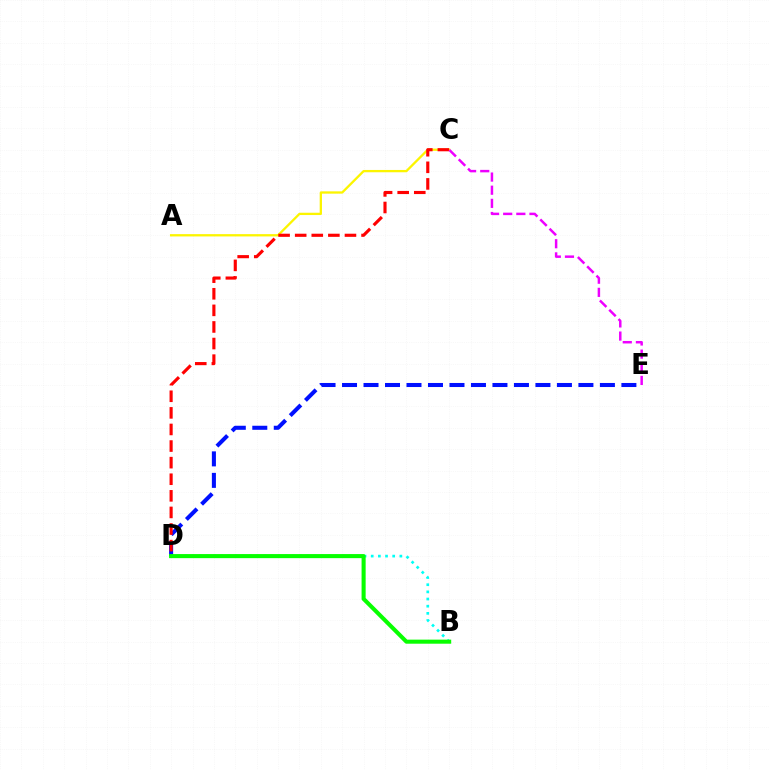{('A', 'C'): [{'color': '#fcf500', 'line_style': 'solid', 'thickness': 1.65}], ('D', 'E'): [{'color': '#0010ff', 'line_style': 'dashed', 'thickness': 2.92}], ('C', 'D'): [{'color': '#ff0000', 'line_style': 'dashed', 'thickness': 2.25}], ('B', 'D'): [{'color': '#00fff6', 'line_style': 'dotted', 'thickness': 1.95}, {'color': '#08ff00', 'line_style': 'solid', 'thickness': 2.93}], ('C', 'E'): [{'color': '#ee00ff', 'line_style': 'dashed', 'thickness': 1.79}]}